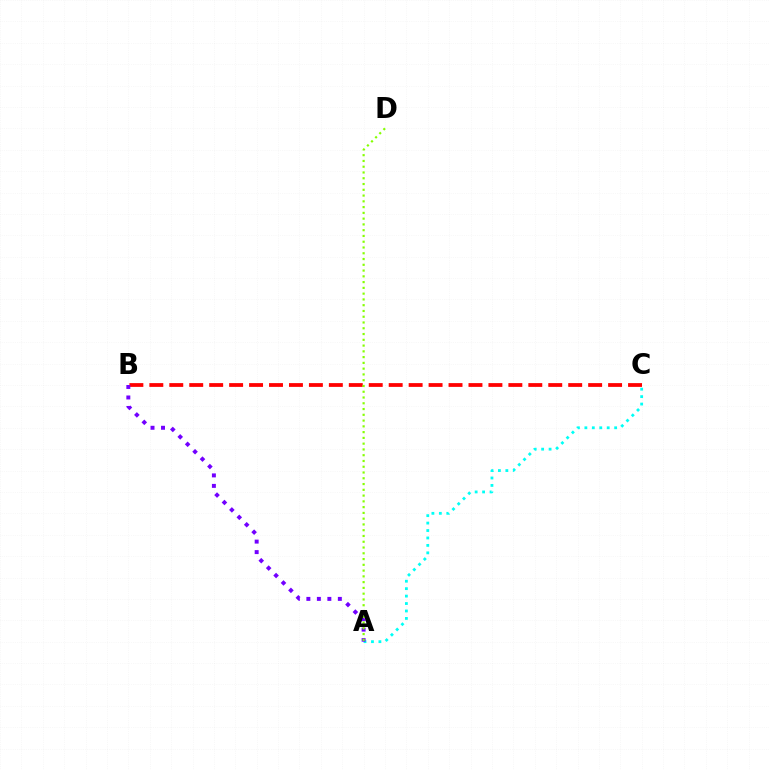{('A', 'C'): [{'color': '#00fff6', 'line_style': 'dotted', 'thickness': 2.02}], ('B', 'C'): [{'color': '#ff0000', 'line_style': 'dashed', 'thickness': 2.71}], ('A', 'B'): [{'color': '#7200ff', 'line_style': 'dotted', 'thickness': 2.85}], ('A', 'D'): [{'color': '#84ff00', 'line_style': 'dotted', 'thickness': 1.57}]}